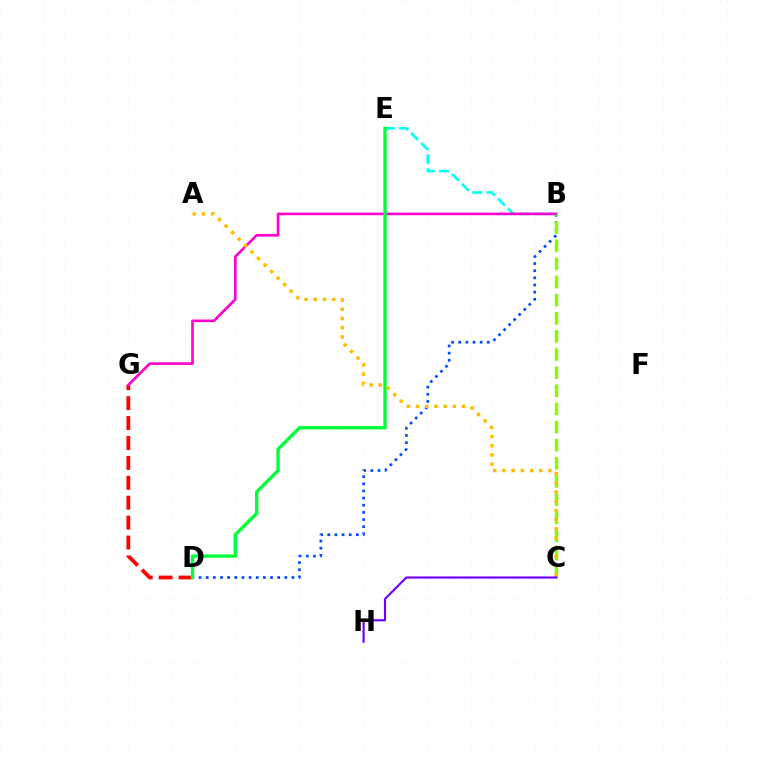{('D', 'G'): [{'color': '#ff0000', 'line_style': 'dashed', 'thickness': 2.71}], ('B', 'E'): [{'color': '#00fff6', 'line_style': 'dashed', 'thickness': 1.91}], ('B', 'G'): [{'color': '#ff00cf', 'line_style': 'solid', 'thickness': 1.9}], ('B', 'D'): [{'color': '#004bff', 'line_style': 'dotted', 'thickness': 1.94}], ('D', 'E'): [{'color': '#00ff39', 'line_style': 'solid', 'thickness': 2.41}], ('B', 'C'): [{'color': '#84ff00', 'line_style': 'dashed', 'thickness': 2.46}], ('A', 'C'): [{'color': '#ffbd00', 'line_style': 'dotted', 'thickness': 2.5}], ('C', 'H'): [{'color': '#7200ff', 'line_style': 'solid', 'thickness': 1.55}]}